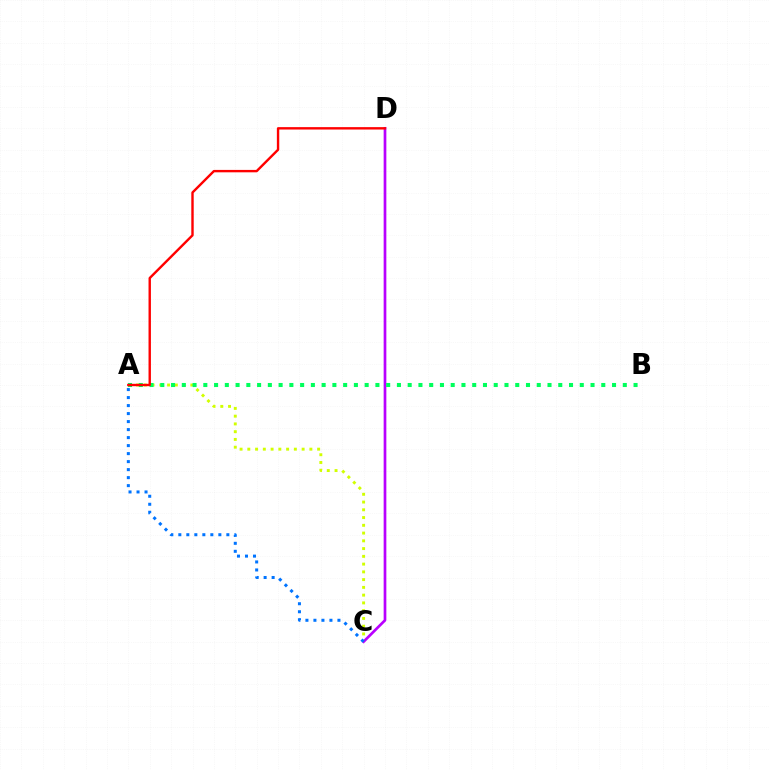{('A', 'C'): [{'color': '#d1ff00', 'line_style': 'dotted', 'thickness': 2.11}, {'color': '#0074ff', 'line_style': 'dotted', 'thickness': 2.17}], ('C', 'D'): [{'color': '#b900ff', 'line_style': 'solid', 'thickness': 1.94}], ('A', 'B'): [{'color': '#00ff5c', 'line_style': 'dotted', 'thickness': 2.92}], ('A', 'D'): [{'color': '#ff0000', 'line_style': 'solid', 'thickness': 1.73}]}